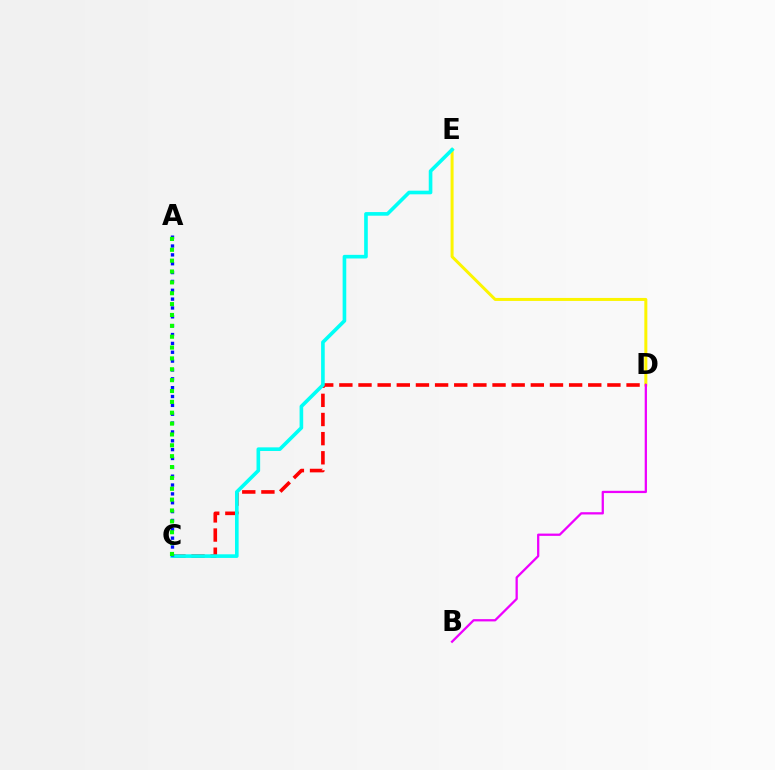{('D', 'E'): [{'color': '#fcf500', 'line_style': 'solid', 'thickness': 2.16}], ('C', 'D'): [{'color': '#ff0000', 'line_style': 'dashed', 'thickness': 2.6}], ('B', 'D'): [{'color': '#ee00ff', 'line_style': 'solid', 'thickness': 1.64}], ('C', 'E'): [{'color': '#00fff6', 'line_style': 'solid', 'thickness': 2.61}], ('A', 'C'): [{'color': '#0010ff', 'line_style': 'dotted', 'thickness': 2.41}, {'color': '#08ff00', 'line_style': 'dotted', 'thickness': 2.95}]}